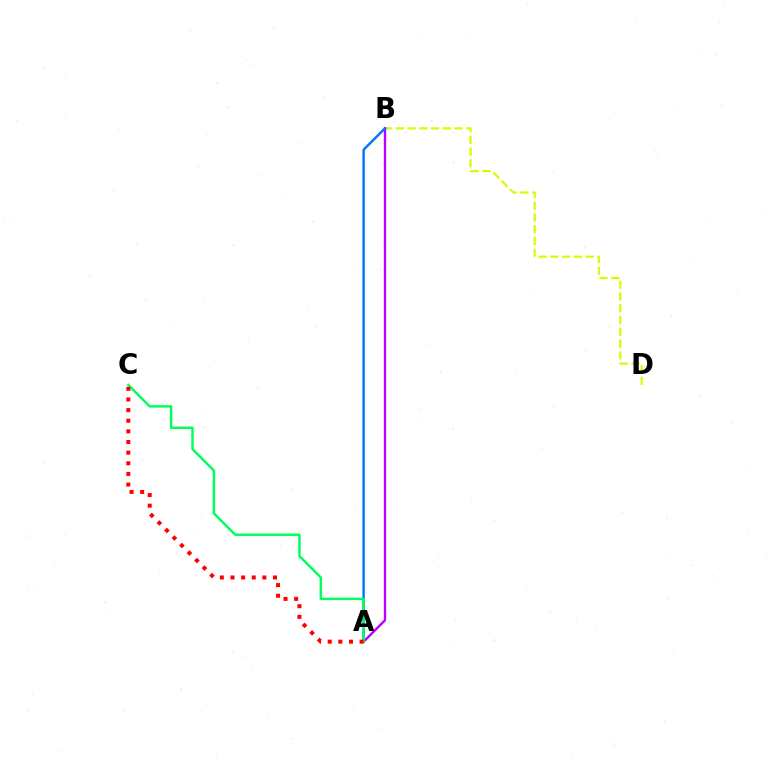{('B', 'D'): [{'color': '#d1ff00', 'line_style': 'dashed', 'thickness': 1.6}], ('A', 'B'): [{'color': '#b900ff', 'line_style': 'solid', 'thickness': 1.71}, {'color': '#0074ff', 'line_style': 'solid', 'thickness': 1.75}], ('A', 'C'): [{'color': '#00ff5c', 'line_style': 'solid', 'thickness': 1.77}, {'color': '#ff0000', 'line_style': 'dotted', 'thickness': 2.89}]}